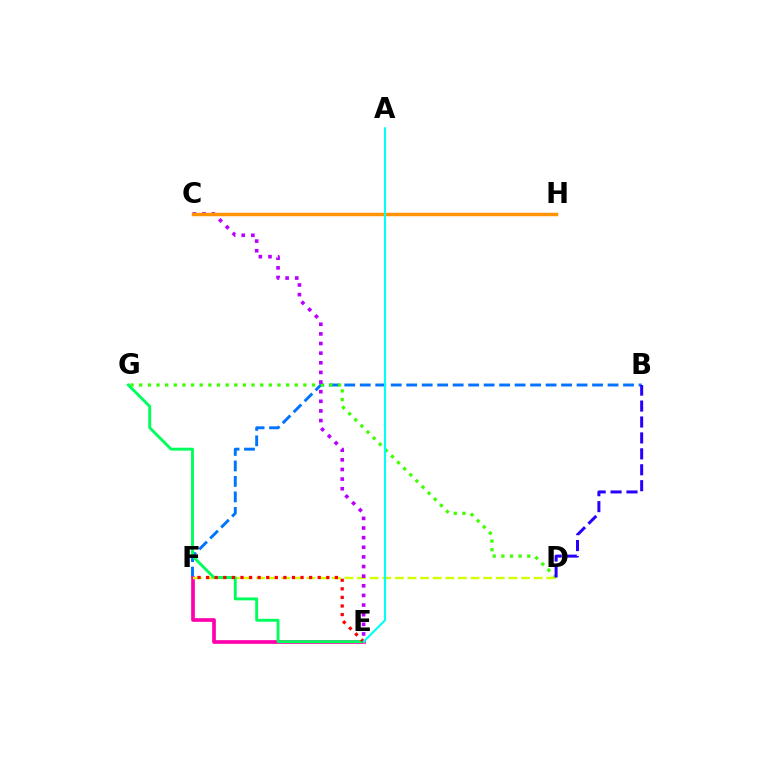{('B', 'F'): [{'color': '#0074ff', 'line_style': 'dashed', 'thickness': 2.1}], ('E', 'F'): [{'color': '#ff00ac', 'line_style': 'solid', 'thickness': 2.66}, {'color': '#ff0000', 'line_style': 'dotted', 'thickness': 2.33}], ('D', 'G'): [{'color': '#3dff00', 'line_style': 'dotted', 'thickness': 2.35}], ('D', 'F'): [{'color': '#d1ff00', 'line_style': 'dashed', 'thickness': 1.71}], ('E', 'G'): [{'color': '#00ff5c', 'line_style': 'solid', 'thickness': 2.09}], ('C', 'E'): [{'color': '#b900ff', 'line_style': 'dotted', 'thickness': 2.62}], ('B', 'D'): [{'color': '#2500ff', 'line_style': 'dashed', 'thickness': 2.16}], ('C', 'H'): [{'color': '#ff9400', 'line_style': 'solid', 'thickness': 2.5}], ('A', 'E'): [{'color': '#00fff6', 'line_style': 'solid', 'thickness': 1.51}]}